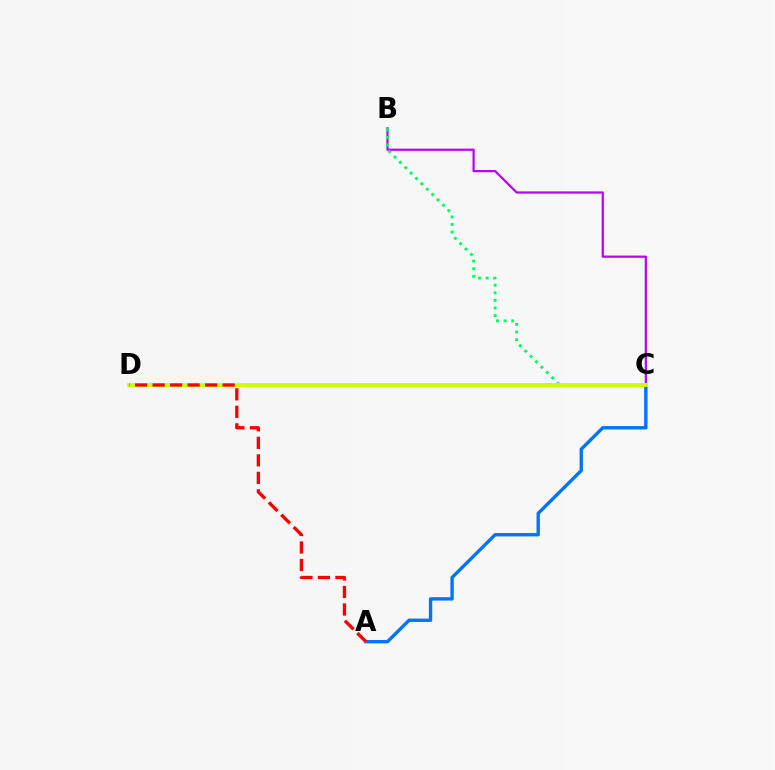{('B', 'C'): [{'color': '#b900ff', 'line_style': 'solid', 'thickness': 1.6}, {'color': '#00ff5c', 'line_style': 'dotted', 'thickness': 2.06}], ('A', 'C'): [{'color': '#0074ff', 'line_style': 'solid', 'thickness': 2.41}], ('C', 'D'): [{'color': '#d1ff00', 'line_style': 'solid', 'thickness': 2.82}], ('A', 'D'): [{'color': '#ff0000', 'line_style': 'dashed', 'thickness': 2.38}]}